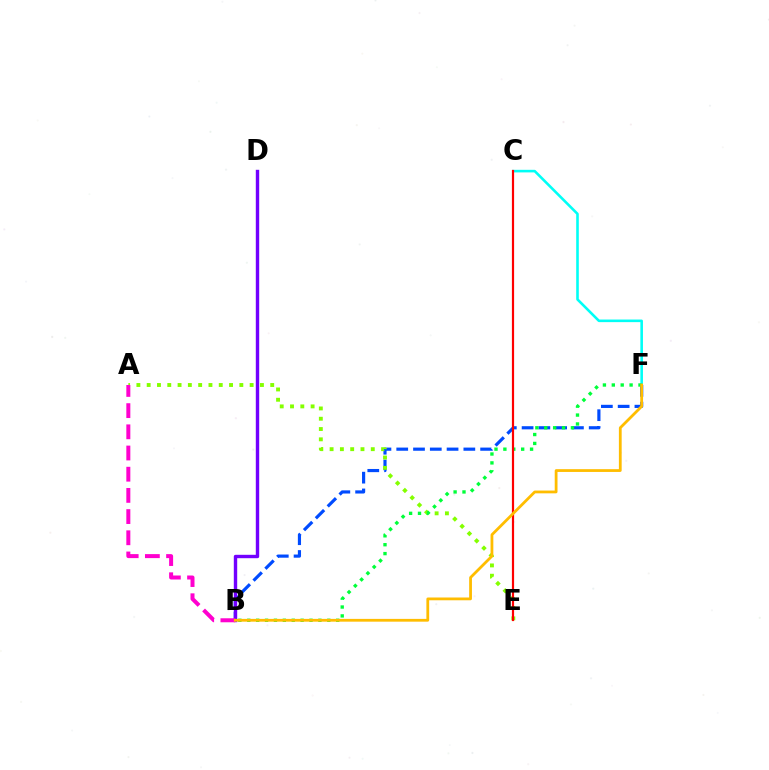{('B', 'F'): [{'color': '#004bff', 'line_style': 'dashed', 'thickness': 2.28}, {'color': '#00ff39', 'line_style': 'dotted', 'thickness': 2.42}, {'color': '#ffbd00', 'line_style': 'solid', 'thickness': 2.0}], ('C', 'F'): [{'color': '#00fff6', 'line_style': 'solid', 'thickness': 1.87}], ('A', 'E'): [{'color': '#84ff00', 'line_style': 'dotted', 'thickness': 2.8}], ('B', 'D'): [{'color': '#7200ff', 'line_style': 'solid', 'thickness': 2.45}], ('C', 'E'): [{'color': '#ff0000', 'line_style': 'solid', 'thickness': 1.58}], ('A', 'B'): [{'color': '#ff00cf', 'line_style': 'dashed', 'thickness': 2.88}]}